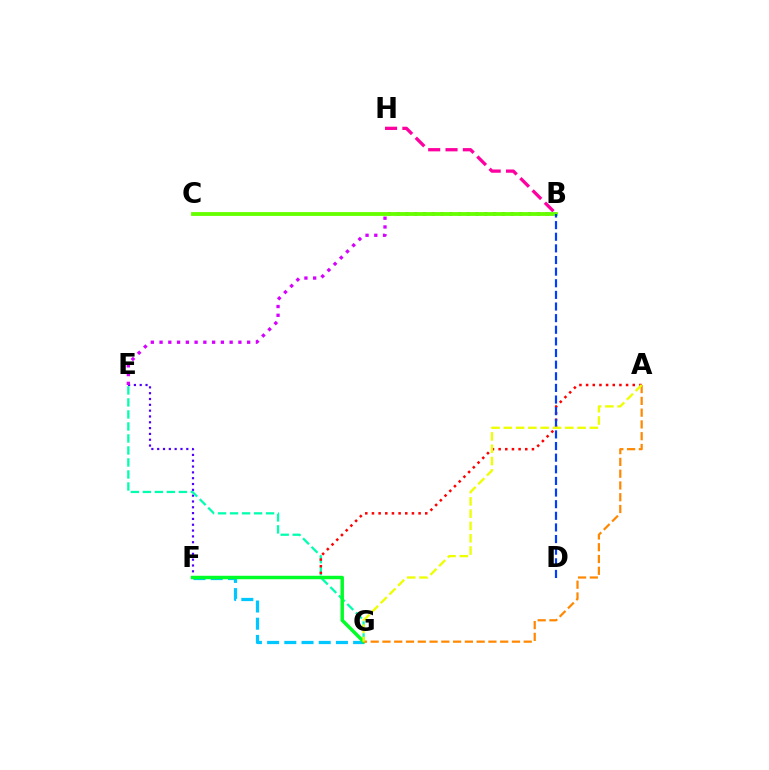{('E', 'F'): [{'color': '#4f00ff', 'line_style': 'dotted', 'thickness': 1.58}], ('E', 'G'): [{'color': '#00ffaf', 'line_style': 'dashed', 'thickness': 1.63}], ('B', 'H'): [{'color': '#ff00a0', 'line_style': 'dashed', 'thickness': 2.36}], ('B', 'E'): [{'color': '#d600ff', 'line_style': 'dotted', 'thickness': 2.38}], ('A', 'F'): [{'color': '#ff0000', 'line_style': 'dotted', 'thickness': 1.81}], ('F', 'G'): [{'color': '#00c7ff', 'line_style': 'dashed', 'thickness': 2.34}, {'color': '#00ff27', 'line_style': 'solid', 'thickness': 2.49}], ('B', 'C'): [{'color': '#66ff00', 'line_style': 'solid', 'thickness': 2.76}], ('B', 'D'): [{'color': '#003fff', 'line_style': 'dashed', 'thickness': 1.58}], ('A', 'G'): [{'color': '#ff8800', 'line_style': 'dashed', 'thickness': 1.6}, {'color': '#eeff00', 'line_style': 'dashed', 'thickness': 1.67}]}